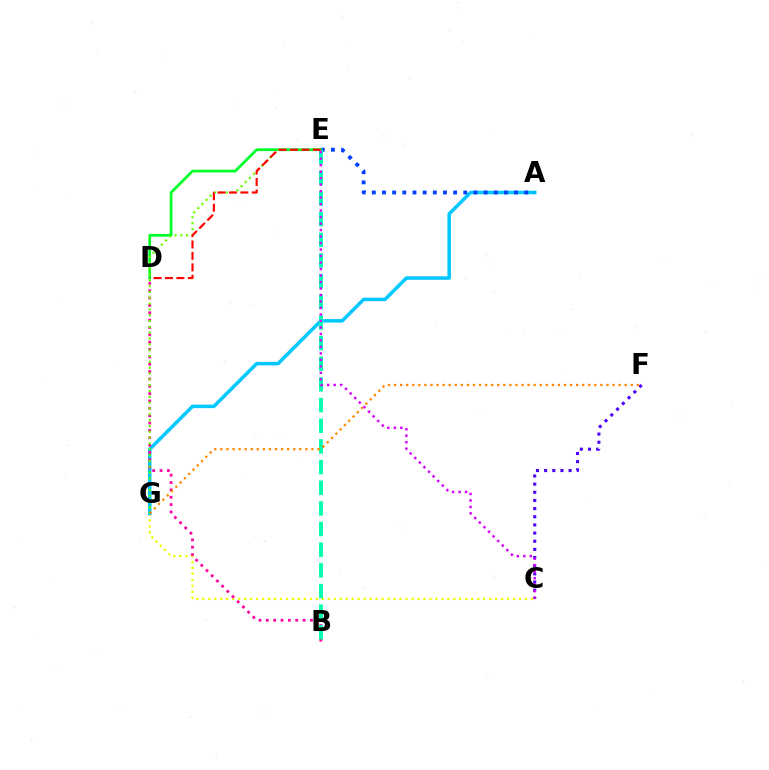{('C', 'G'): [{'color': '#eeff00', 'line_style': 'dotted', 'thickness': 1.62}], ('A', 'G'): [{'color': '#00c7ff', 'line_style': 'solid', 'thickness': 2.53}], ('A', 'E'): [{'color': '#003fff', 'line_style': 'dotted', 'thickness': 2.76}], ('B', 'D'): [{'color': '#ff00a0', 'line_style': 'dotted', 'thickness': 2.0}], ('D', 'E'): [{'color': '#00ff27', 'line_style': 'solid', 'thickness': 1.96}, {'color': '#ff0000', 'line_style': 'dashed', 'thickness': 1.55}], ('B', 'E'): [{'color': '#00ffaf', 'line_style': 'dashed', 'thickness': 2.81}], ('C', 'F'): [{'color': '#4f00ff', 'line_style': 'dotted', 'thickness': 2.22}], ('E', 'G'): [{'color': '#66ff00', 'line_style': 'dotted', 'thickness': 1.58}], ('F', 'G'): [{'color': '#ff8800', 'line_style': 'dotted', 'thickness': 1.65}], ('C', 'E'): [{'color': '#d600ff', 'line_style': 'dotted', 'thickness': 1.76}]}